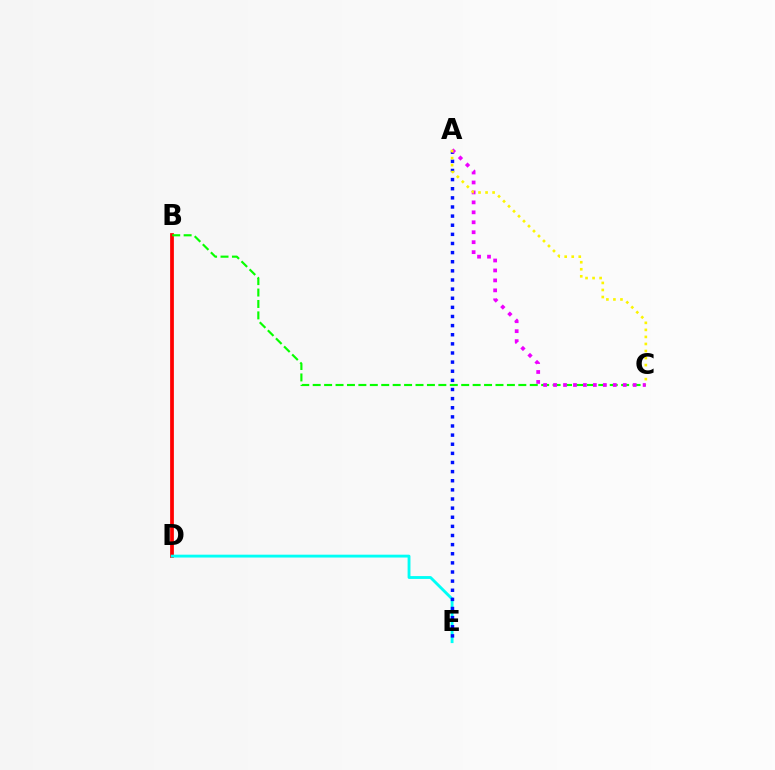{('B', 'D'): [{'color': '#ff0000', 'line_style': 'solid', 'thickness': 2.7}], ('D', 'E'): [{'color': '#00fff6', 'line_style': 'solid', 'thickness': 2.06}], ('B', 'C'): [{'color': '#08ff00', 'line_style': 'dashed', 'thickness': 1.55}], ('A', 'E'): [{'color': '#0010ff', 'line_style': 'dotted', 'thickness': 2.48}], ('A', 'C'): [{'color': '#ee00ff', 'line_style': 'dotted', 'thickness': 2.7}, {'color': '#fcf500', 'line_style': 'dotted', 'thickness': 1.91}]}